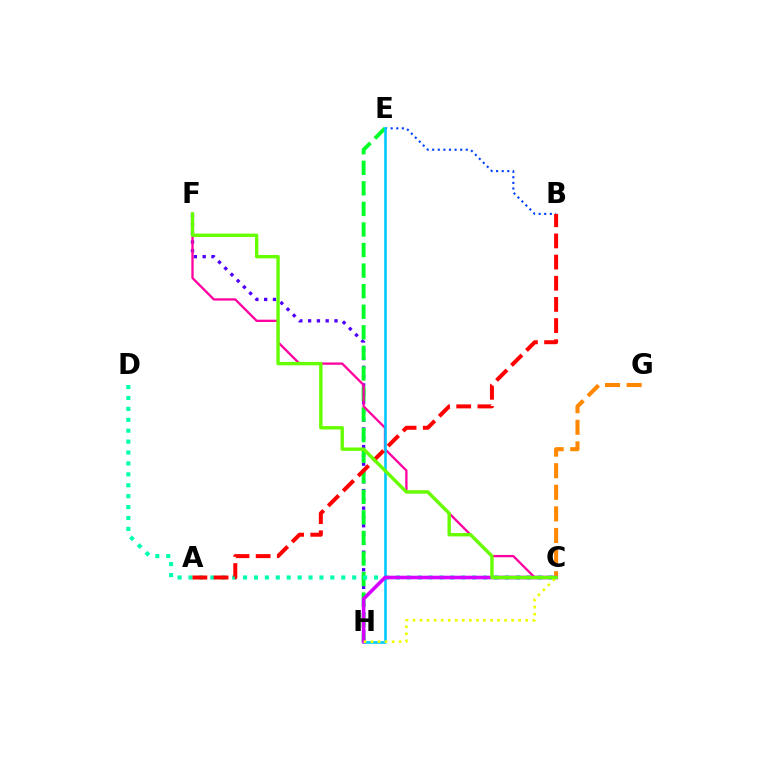{('F', 'H'): [{'color': '#4f00ff', 'line_style': 'dotted', 'thickness': 2.39}], ('C', 'G'): [{'color': '#ff8800', 'line_style': 'dashed', 'thickness': 2.93}], ('E', 'H'): [{'color': '#00ff27', 'line_style': 'dashed', 'thickness': 2.79}, {'color': '#00c7ff', 'line_style': 'solid', 'thickness': 1.87}], ('B', 'E'): [{'color': '#003fff', 'line_style': 'dotted', 'thickness': 1.52}], ('C', 'D'): [{'color': '#00ffaf', 'line_style': 'dotted', 'thickness': 2.96}], ('C', 'F'): [{'color': '#ff00a0', 'line_style': 'solid', 'thickness': 1.66}, {'color': '#66ff00', 'line_style': 'solid', 'thickness': 2.44}], ('C', 'H'): [{'color': '#d600ff', 'line_style': 'solid', 'thickness': 2.58}, {'color': '#eeff00', 'line_style': 'dotted', 'thickness': 1.91}], ('A', 'B'): [{'color': '#ff0000', 'line_style': 'dashed', 'thickness': 2.88}]}